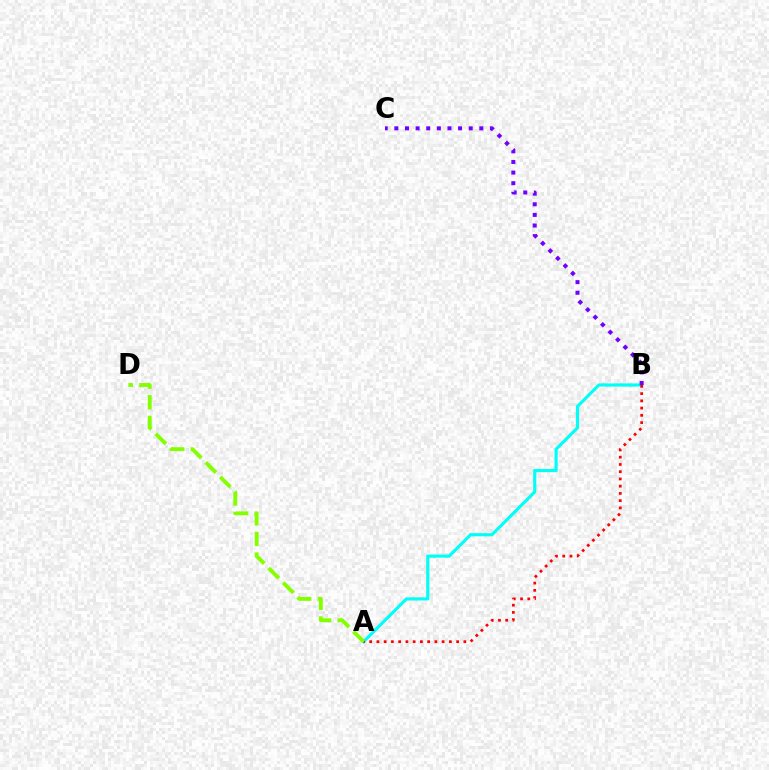{('A', 'B'): [{'color': '#00fff6', 'line_style': 'solid', 'thickness': 2.27}, {'color': '#ff0000', 'line_style': 'dotted', 'thickness': 1.97}], ('B', 'C'): [{'color': '#7200ff', 'line_style': 'dotted', 'thickness': 2.89}], ('A', 'D'): [{'color': '#84ff00', 'line_style': 'dashed', 'thickness': 2.8}]}